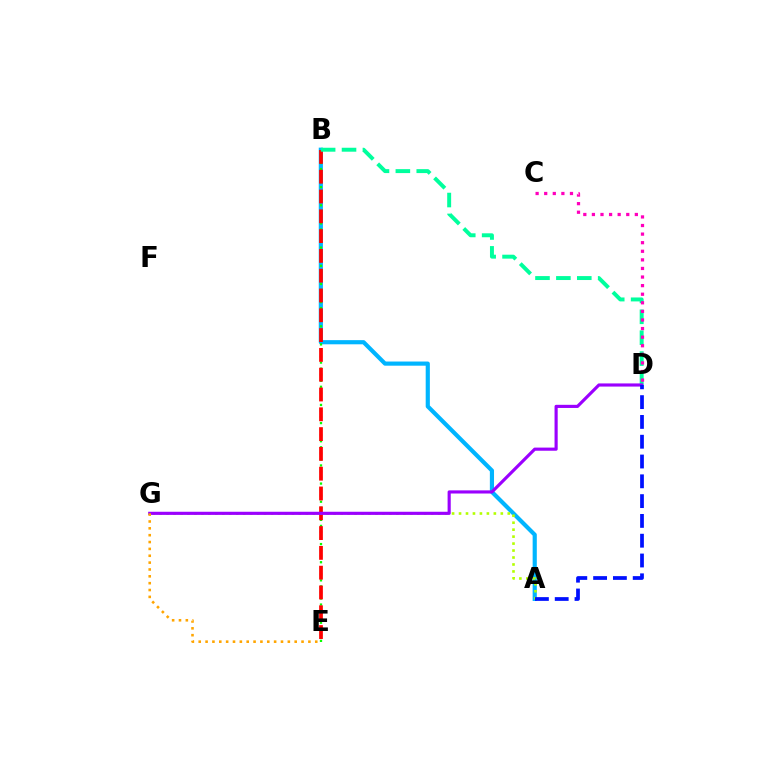{('A', 'B'): [{'color': '#00b5ff', 'line_style': 'solid', 'thickness': 2.99}], ('B', 'E'): [{'color': '#08ff00', 'line_style': 'dotted', 'thickness': 1.64}, {'color': '#ff0000', 'line_style': 'dashed', 'thickness': 2.69}], ('B', 'D'): [{'color': '#00ff9d', 'line_style': 'dashed', 'thickness': 2.84}], ('A', 'G'): [{'color': '#b3ff00', 'line_style': 'dotted', 'thickness': 1.89}], ('C', 'D'): [{'color': '#ff00bd', 'line_style': 'dotted', 'thickness': 2.33}], ('D', 'G'): [{'color': '#9b00ff', 'line_style': 'solid', 'thickness': 2.26}], ('E', 'G'): [{'color': '#ffa500', 'line_style': 'dotted', 'thickness': 1.86}], ('A', 'D'): [{'color': '#0010ff', 'line_style': 'dashed', 'thickness': 2.69}]}